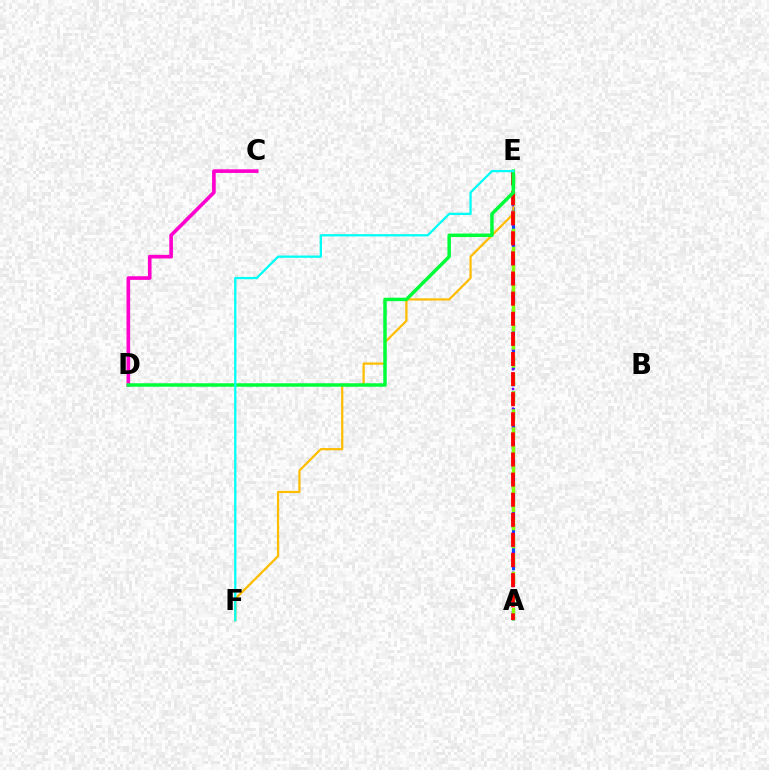{('A', 'E'): [{'color': '#004bff', 'line_style': 'dashed', 'thickness': 2.27}, {'color': '#7200ff', 'line_style': 'dotted', 'thickness': 1.78}, {'color': '#84ff00', 'line_style': 'dashed', 'thickness': 2.45}, {'color': '#ff0000', 'line_style': 'dashed', 'thickness': 2.73}], ('E', 'F'): [{'color': '#ffbd00', 'line_style': 'solid', 'thickness': 1.6}, {'color': '#00fff6', 'line_style': 'solid', 'thickness': 1.63}], ('C', 'D'): [{'color': '#ff00cf', 'line_style': 'solid', 'thickness': 2.62}], ('D', 'E'): [{'color': '#00ff39', 'line_style': 'solid', 'thickness': 2.5}]}